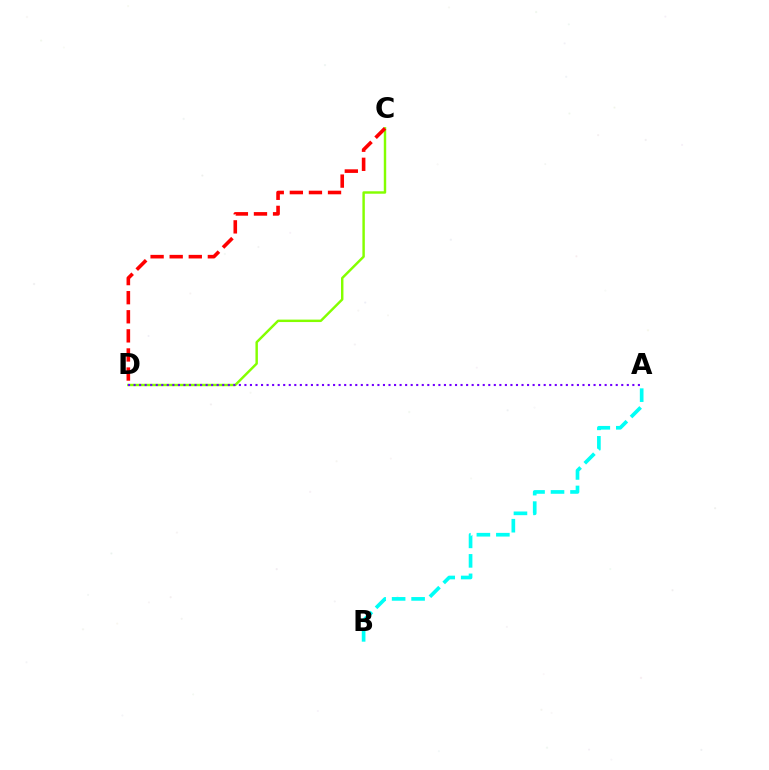{('C', 'D'): [{'color': '#84ff00', 'line_style': 'solid', 'thickness': 1.76}, {'color': '#ff0000', 'line_style': 'dashed', 'thickness': 2.59}], ('A', 'D'): [{'color': '#7200ff', 'line_style': 'dotted', 'thickness': 1.51}], ('A', 'B'): [{'color': '#00fff6', 'line_style': 'dashed', 'thickness': 2.65}]}